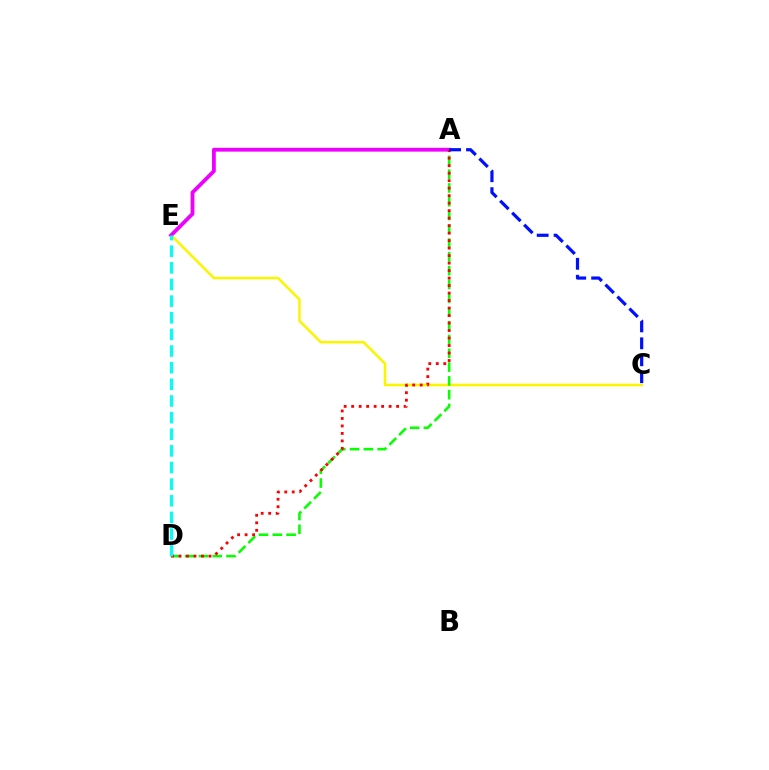{('C', 'E'): [{'color': '#fcf500', 'line_style': 'solid', 'thickness': 1.83}], ('A', 'E'): [{'color': '#ee00ff', 'line_style': 'solid', 'thickness': 2.74}], ('A', 'D'): [{'color': '#08ff00', 'line_style': 'dashed', 'thickness': 1.87}, {'color': '#ff0000', 'line_style': 'dotted', 'thickness': 2.04}], ('A', 'C'): [{'color': '#0010ff', 'line_style': 'dashed', 'thickness': 2.3}], ('D', 'E'): [{'color': '#00fff6', 'line_style': 'dashed', 'thickness': 2.26}]}